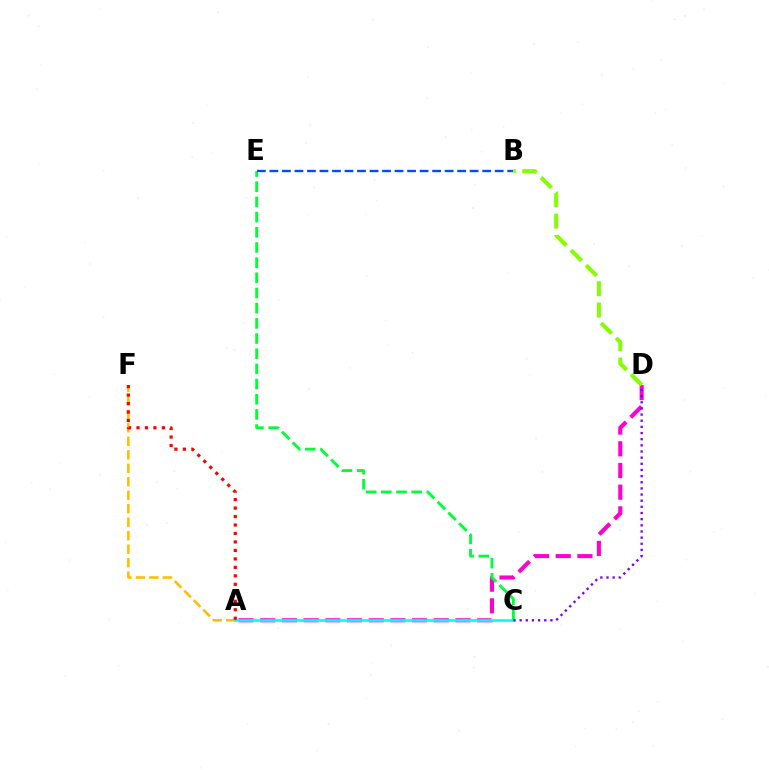{('A', 'D'): [{'color': '#ff00cf', 'line_style': 'dashed', 'thickness': 2.95}], ('C', 'E'): [{'color': '#00ff39', 'line_style': 'dashed', 'thickness': 2.06}], ('B', 'D'): [{'color': '#84ff00', 'line_style': 'dashed', 'thickness': 2.9}], ('A', 'F'): [{'color': '#ffbd00', 'line_style': 'dashed', 'thickness': 1.83}, {'color': '#ff0000', 'line_style': 'dotted', 'thickness': 2.3}], ('B', 'E'): [{'color': '#004bff', 'line_style': 'dashed', 'thickness': 1.7}], ('A', 'C'): [{'color': '#00fff6', 'line_style': 'solid', 'thickness': 1.93}], ('C', 'D'): [{'color': '#7200ff', 'line_style': 'dotted', 'thickness': 1.67}]}